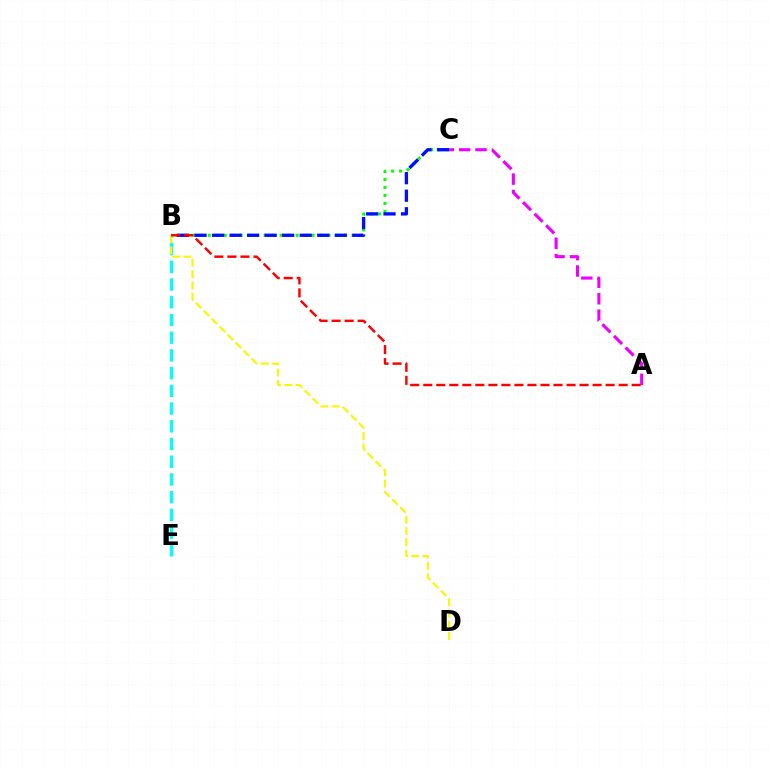{('B', 'E'): [{'color': '#00fff6', 'line_style': 'dashed', 'thickness': 2.41}], ('A', 'C'): [{'color': '#ee00ff', 'line_style': 'dashed', 'thickness': 2.22}], ('B', 'C'): [{'color': '#08ff00', 'line_style': 'dotted', 'thickness': 2.17}, {'color': '#0010ff', 'line_style': 'dashed', 'thickness': 2.38}], ('B', 'D'): [{'color': '#fcf500', 'line_style': 'dashed', 'thickness': 1.53}], ('A', 'B'): [{'color': '#ff0000', 'line_style': 'dashed', 'thickness': 1.77}]}